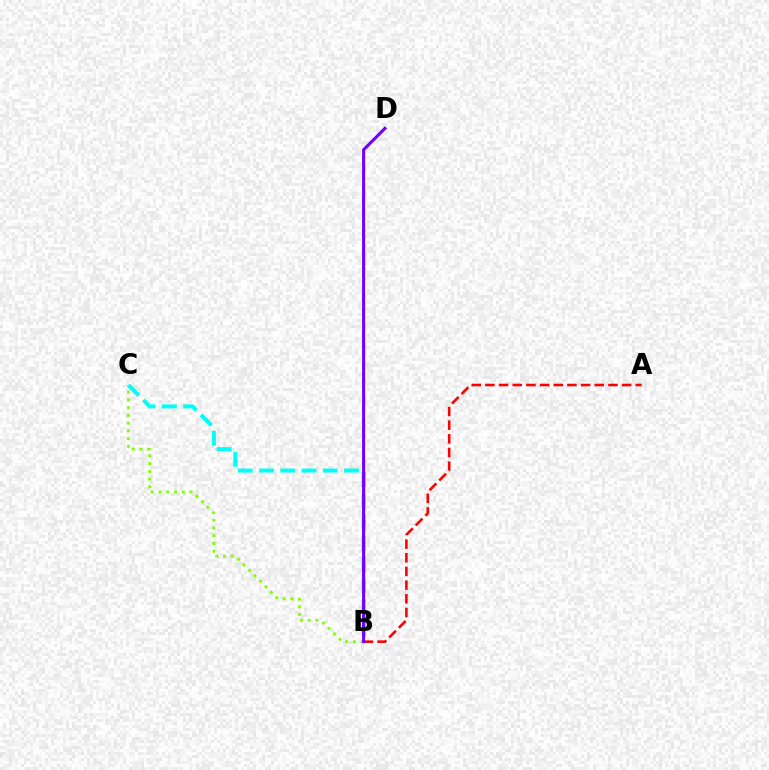{('B', 'C'): [{'color': '#00fff6', 'line_style': 'dashed', 'thickness': 2.89}, {'color': '#84ff00', 'line_style': 'dotted', 'thickness': 2.1}], ('A', 'B'): [{'color': '#ff0000', 'line_style': 'dashed', 'thickness': 1.86}], ('B', 'D'): [{'color': '#7200ff', 'line_style': 'solid', 'thickness': 2.21}]}